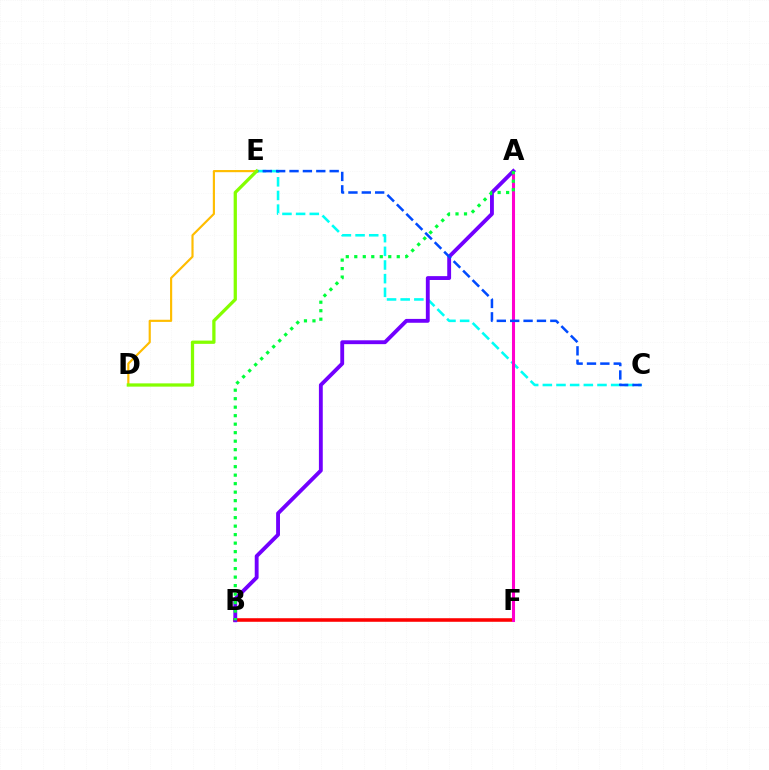{('D', 'E'): [{'color': '#ffbd00', 'line_style': 'solid', 'thickness': 1.56}, {'color': '#84ff00', 'line_style': 'solid', 'thickness': 2.35}], ('C', 'E'): [{'color': '#00fff6', 'line_style': 'dashed', 'thickness': 1.86}, {'color': '#004bff', 'line_style': 'dashed', 'thickness': 1.82}], ('B', 'F'): [{'color': '#ff0000', 'line_style': 'solid', 'thickness': 2.56}], ('A', 'F'): [{'color': '#ff00cf', 'line_style': 'solid', 'thickness': 2.2}], ('A', 'B'): [{'color': '#7200ff', 'line_style': 'solid', 'thickness': 2.78}, {'color': '#00ff39', 'line_style': 'dotted', 'thickness': 2.31}]}